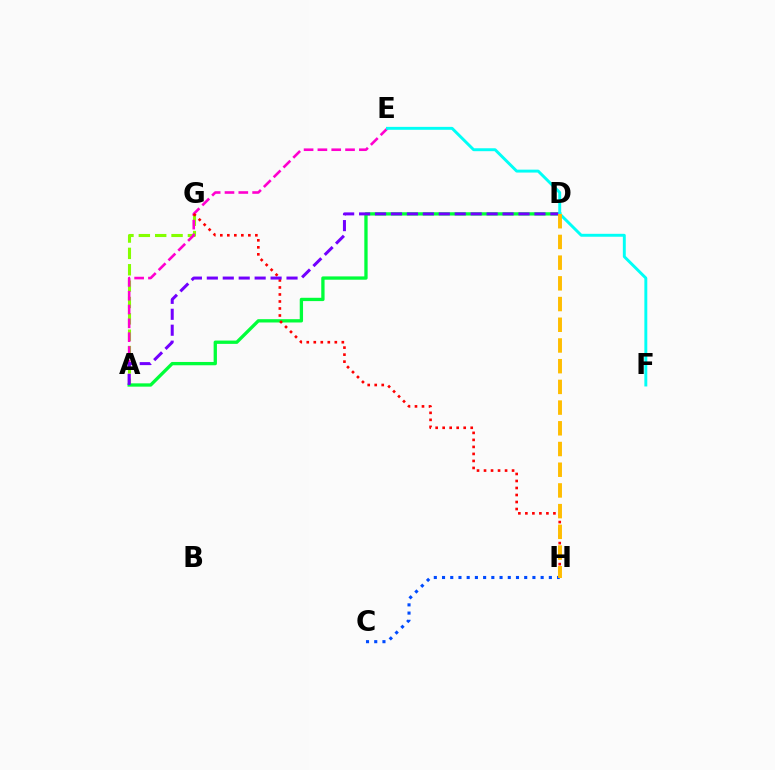{('C', 'H'): [{'color': '#004bff', 'line_style': 'dotted', 'thickness': 2.23}], ('A', 'G'): [{'color': '#84ff00', 'line_style': 'dashed', 'thickness': 2.22}], ('A', 'D'): [{'color': '#00ff39', 'line_style': 'solid', 'thickness': 2.38}, {'color': '#7200ff', 'line_style': 'dashed', 'thickness': 2.17}], ('A', 'E'): [{'color': '#ff00cf', 'line_style': 'dashed', 'thickness': 1.88}], ('G', 'H'): [{'color': '#ff0000', 'line_style': 'dotted', 'thickness': 1.9}], ('E', 'F'): [{'color': '#00fff6', 'line_style': 'solid', 'thickness': 2.1}], ('D', 'H'): [{'color': '#ffbd00', 'line_style': 'dashed', 'thickness': 2.81}]}